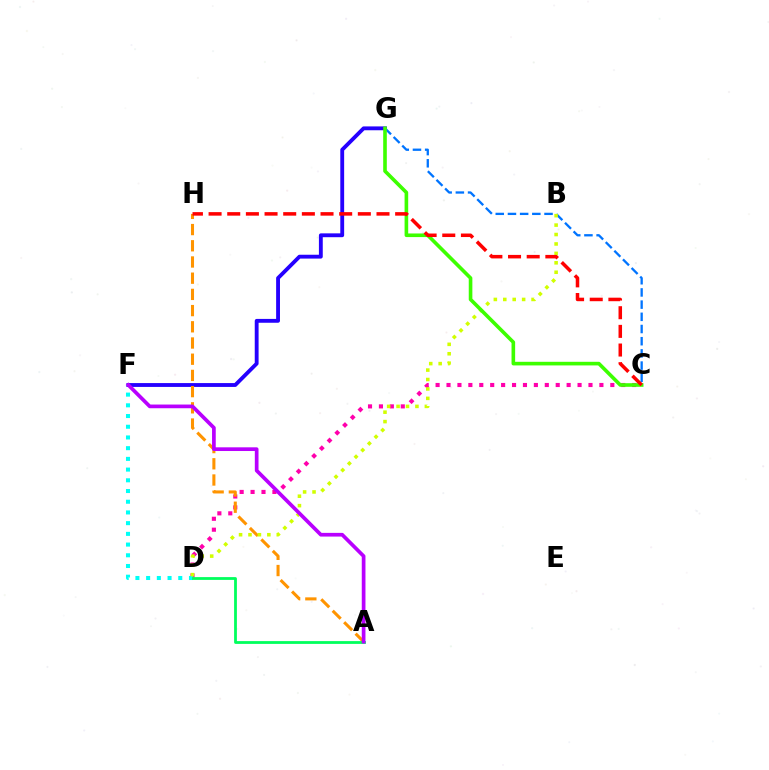{('F', 'G'): [{'color': '#2500ff', 'line_style': 'solid', 'thickness': 2.77}], ('C', 'D'): [{'color': '#ff00ac', 'line_style': 'dotted', 'thickness': 2.97}], ('A', 'H'): [{'color': '#ff9400', 'line_style': 'dashed', 'thickness': 2.2}], ('D', 'F'): [{'color': '#00fff6', 'line_style': 'dotted', 'thickness': 2.91}], ('C', 'G'): [{'color': '#0074ff', 'line_style': 'dashed', 'thickness': 1.66}, {'color': '#3dff00', 'line_style': 'solid', 'thickness': 2.6}], ('A', 'D'): [{'color': '#00ff5c', 'line_style': 'solid', 'thickness': 2.01}], ('B', 'D'): [{'color': '#d1ff00', 'line_style': 'dotted', 'thickness': 2.56}], ('C', 'H'): [{'color': '#ff0000', 'line_style': 'dashed', 'thickness': 2.53}], ('A', 'F'): [{'color': '#b900ff', 'line_style': 'solid', 'thickness': 2.66}]}